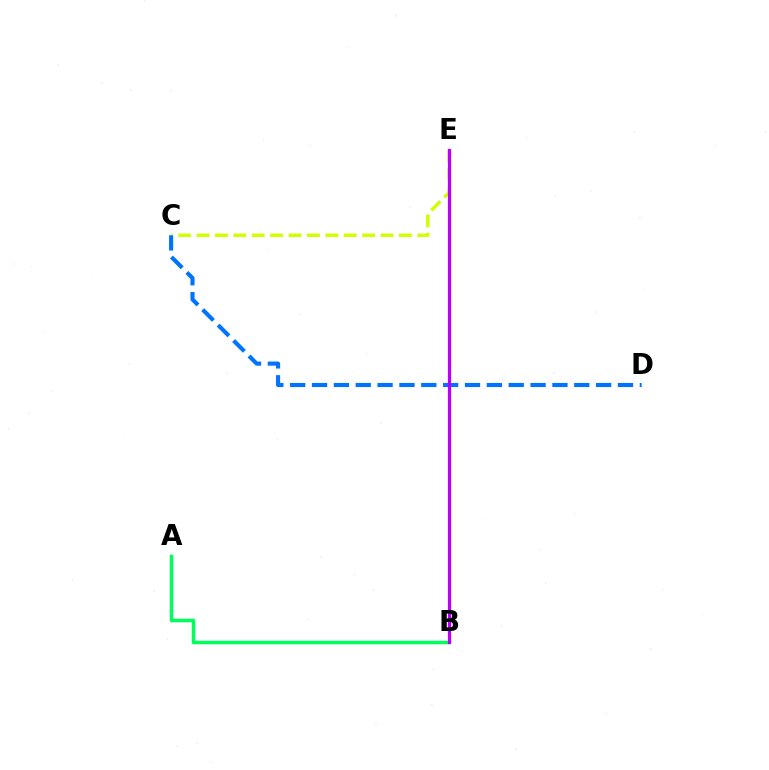{('B', 'E'): [{'color': '#ff0000', 'line_style': 'solid', 'thickness': 1.84}, {'color': '#b900ff', 'line_style': 'solid', 'thickness': 2.3}], ('C', 'E'): [{'color': '#d1ff00', 'line_style': 'dashed', 'thickness': 2.5}], ('A', 'B'): [{'color': '#00ff5c', 'line_style': 'solid', 'thickness': 2.5}], ('C', 'D'): [{'color': '#0074ff', 'line_style': 'dashed', 'thickness': 2.97}]}